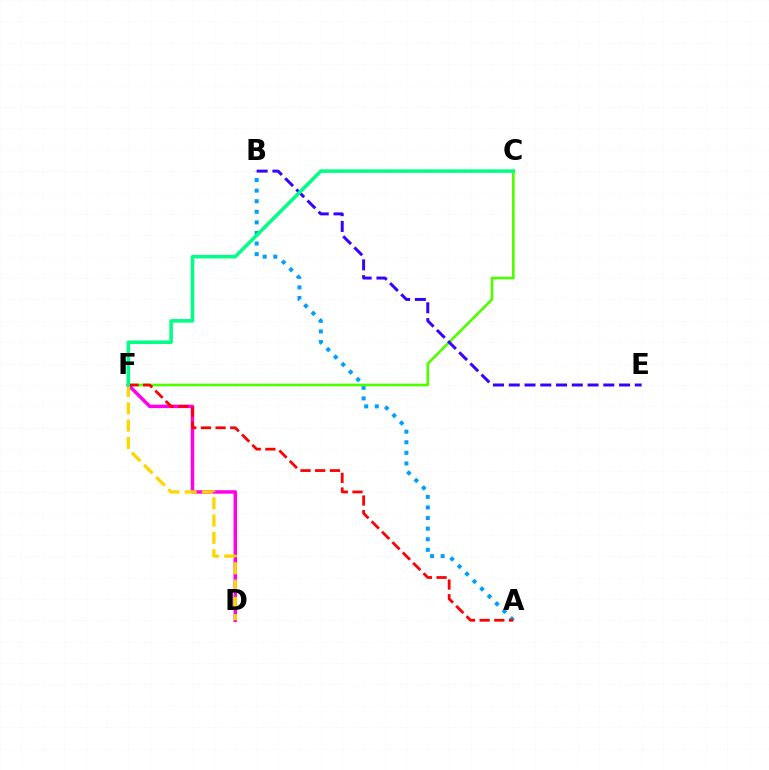{('A', 'B'): [{'color': '#009eff', 'line_style': 'dotted', 'thickness': 2.88}], ('C', 'F'): [{'color': '#4fff00', 'line_style': 'solid', 'thickness': 1.91}, {'color': '#00ff86', 'line_style': 'solid', 'thickness': 2.54}], ('B', 'E'): [{'color': '#3700ff', 'line_style': 'dashed', 'thickness': 2.14}], ('D', 'F'): [{'color': '#ff00ed', 'line_style': 'solid', 'thickness': 2.5}, {'color': '#ffd500', 'line_style': 'dashed', 'thickness': 2.35}], ('A', 'F'): [{'color': '#ff0000', 'line_style': 'dashed', 'thickness': 1.99}]}